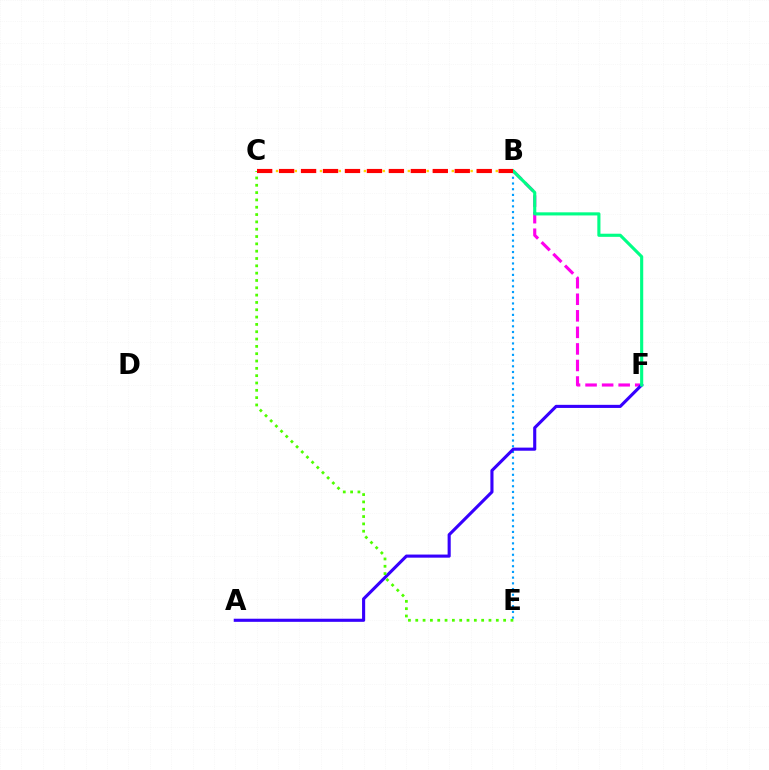{('B', 'E'): [{'color': '#009eff', 'line_style': 'dotted', 'thickness': 1.55}], ('B', 'C'): [{'color': '#ffd500', 'line_style': 'dotted', 'thickness': 1.71}, {'color': '#ff0000', 'line_style': 'dashed', 'thickness': 2.98}], ('B', 'F'): [{'color': '#ff00ed', 'line_style': 'dashed', 'thickness': 2.25}, {'color': '#00ff86', 'line_style': 'solid', 'thickness': 2.25}], ('A', 'F'): [{'color': '#3700ff', 'line_style': 'solid', 'thickness': 2.24}], ('C', 'E'): [{'color': '#4fff00', 'line_style': 'dotted', 'thickness': 1.99}]}